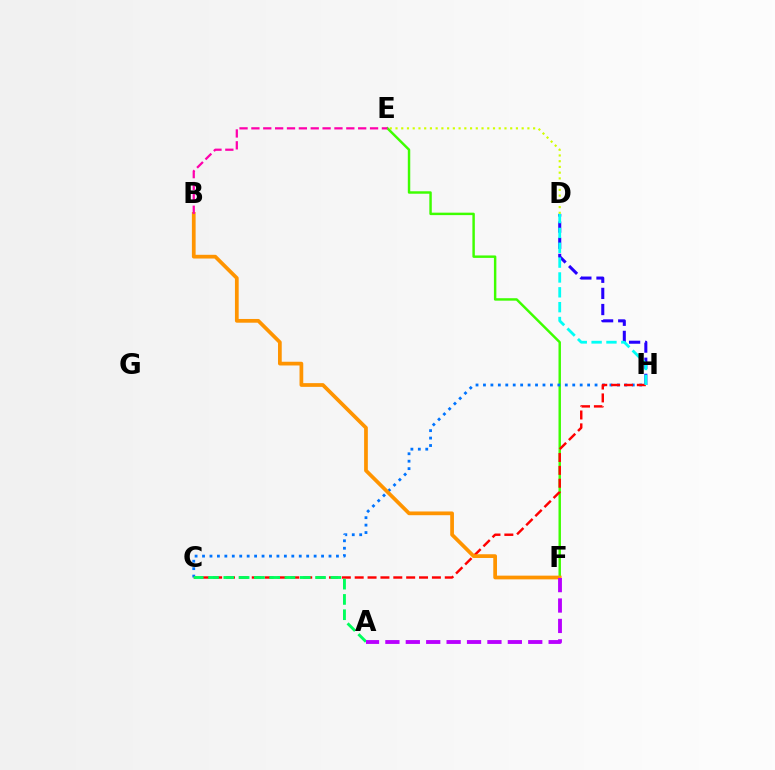{('D', 'H'): [{'color': '#2500ff', 'line_style': 'dashed', 'thickness': 2.19}, {'color': '#00fff6', 'line_style': 'dashed', 'thickness': 2.02}], ('D', 'E'): [{'color': '#d1ff00', 'line_style': 'dotted', 'thickness': 1.56}], ('E', 'F'): [{'color': '#3dff00', 'line_style': 'solid', 'thickness': 1.76}], ('C', 'H'): [{'color': '#0074ff', 'line_style': 'dotted', 'thickness': 2.02}, {'color': '#ff0000', 'line_style': 'dashed', 'thickness': 1.75}], ('B', 'F'): [{'color': '#ff9400', 'line_style': 'solid', 'thickness': 2.68}], ('B', 'E'): [{'color': '#ff00ac', 'line_style': 'dashed', 'thickness': 1.61}], ('A', 'C'): [{'color': '#00ff5c', 'line_style': 'dashed', 'thickness': 2.08}], ('A', 'F'): [{'color': '#b900ff', 'line_style': 'dashed', 'thickness': 2.77}]}